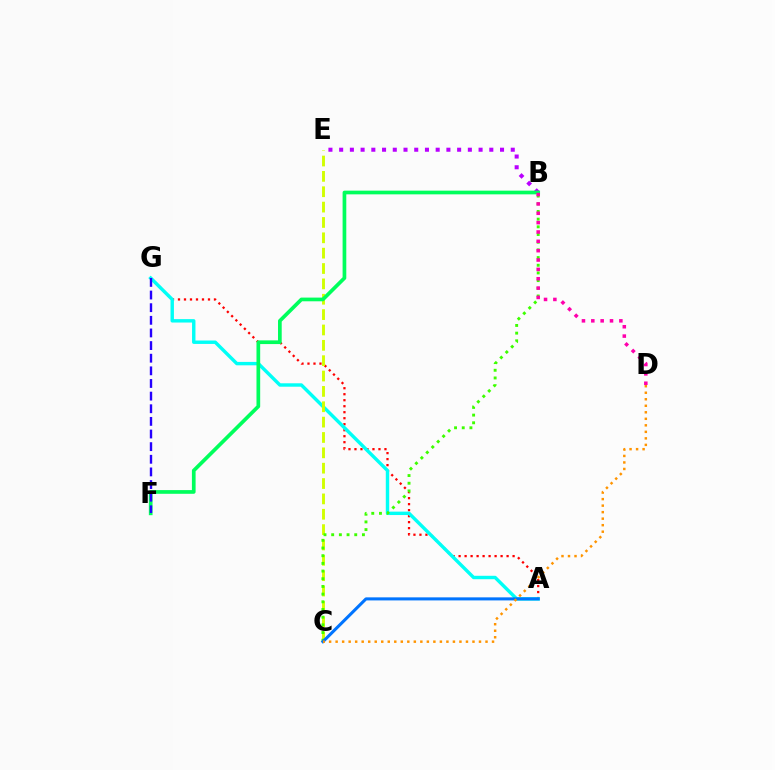{('A', 'G'): [{'color': '#ff0000', 'line_style': 'dotted', 'thickness': 1.63}, {'color': '#00fff6', 'line_style': 'solid', 'thickness': 2.46}], ('B', 'E'): [{'color': '#b900ff', 'line_style': 'dotted', 'thickness': 2.91}], ('C', 'E'): [{'color': '#d1ff00', 'line_style': 'dashed', 'thickness': 2.09}], ('B', 'F'): [{'color': '#00ff5c', 'line_style': 'solid', 'thickness': 2.66}], ('B', 'C'): [{'color': '#3dff00', 'line_style': 'dotted', 'thickness': 2.09}], ('B', 'D'): [{'color': '#ff00ac', 'line_style': 'dotted', 'thickness': 2.54}], ('A', 'C'): [{'color': '#0074ff', 'line_style': 'solid', 'thickness': 2.2}], ('F', 'G'): [{'color': '#2500ff', 'line_style': 'dashed', 'thickness': 1.72}], ('C', 'D'): [{'color': '#ff9400', 'line_style': 'dotted', 'thickness': 1.77}]}